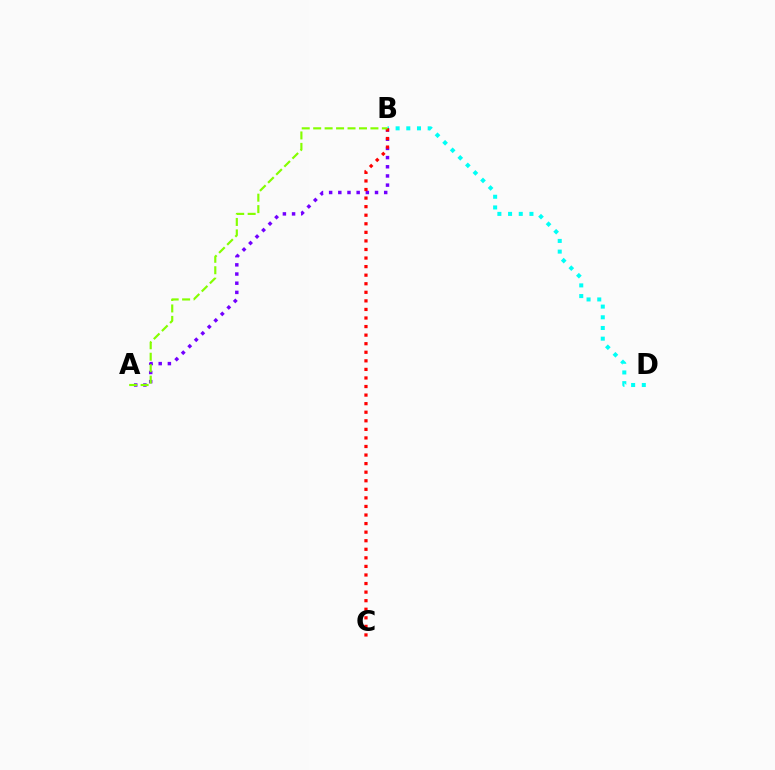{('B', 'D'): [{'color': '#00fff6', 'line_style': 'dotted', 'thickness': 2.9}], ('A', 'B'): [{'color': '#7200ff', 'line_style': 'dotted', 'thickness': 2.49}, {'color': '#84ff00', 'line_style': 'dashed', 'thickness': 1.56}], ('B', 'C'): [{'color': '#ff0000', 'line_style': 'dotted', 'thickness': 2.33}]}